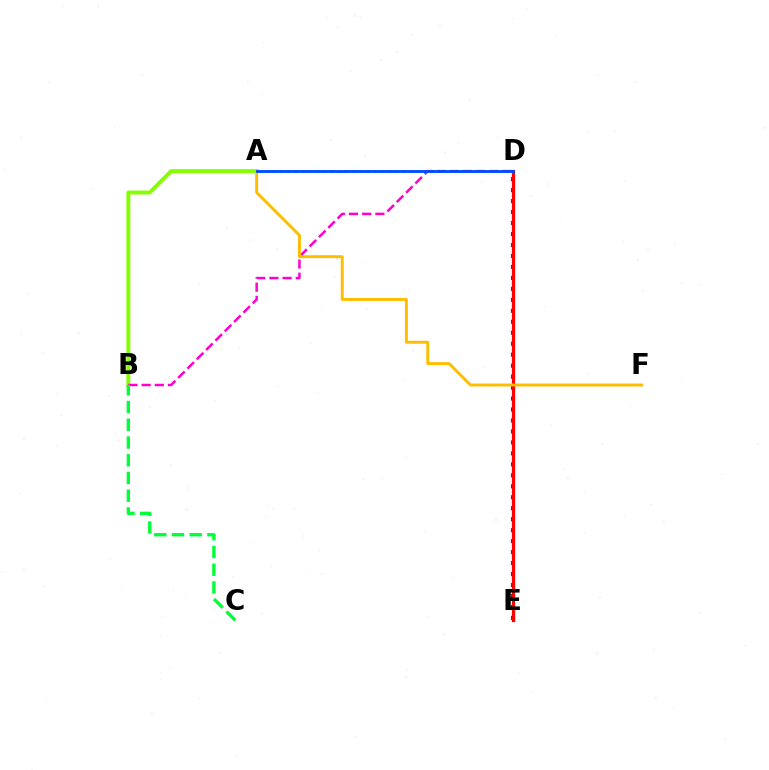{('A', 'B'): [{'color': '#84ff00', 'line_style': 'solid', 'thickness': 2.83}], ('A', 'D'): [{'color': '#00fff6', 'line_style': 'dotted', 'thickness': 1.96}, {'color': '#004bff', 'line_style': 'solid', 'thickness': 2.03}], ('D', 'E'): [{'color': '#7200ff', 'line_style': 'dotted', 'thickness': 2.98}, {'color': '#ff0000', 'line_style': 'solid', 'thickness': 2.32}], ('B', 'D'): [{'color': '#ff00cf', 'line_style': 'dashed', 'thickness': 1.79}], ('A', 'F'): [{'color': '#ffbd00', 'line_style': 'solid', 'thickness': 2.1}], ('B', 'C'): [{'color': '#00ff39', 'line_style': 'dashed', 'thickness': 2.41}]}